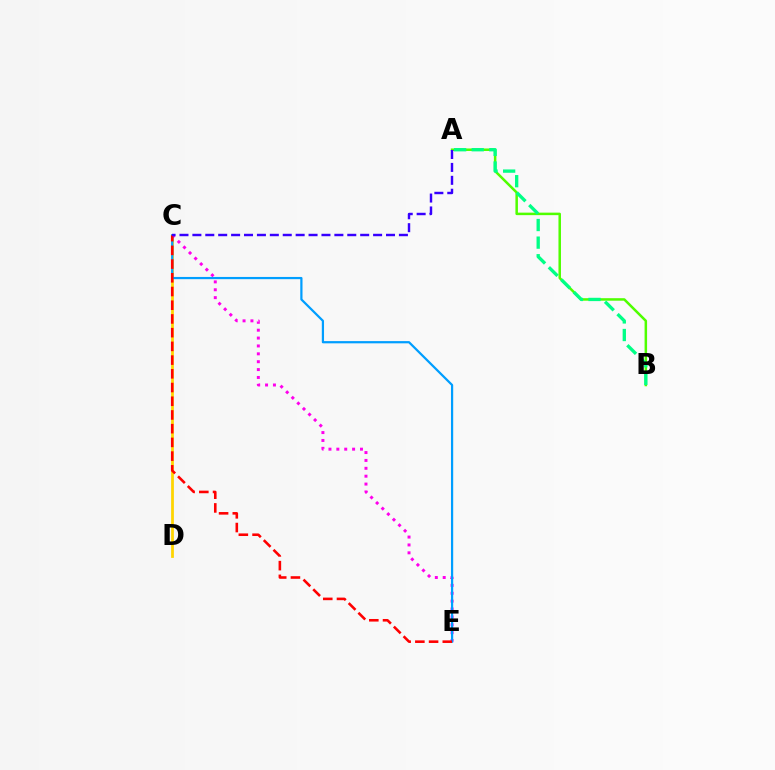{('C', 'D'): [{'color': '#ffd500', 'line_style': 'solid', 'thickness': 1.98}], ('C', 'E'): [{'color': '#ff00ed', 'line_style': 'dotted', 'thickness': 2.14}, {'color': '#009eff', 'line_style': 'solid', 'thickness': 1.6}, {'color': '#ff0000', 'line_style': 'dashed', 'thickness': 1.86}], ('A', 'B'): [{'color': '#4fff00', 'line_style': 'solid', 'thickness': 1.81}, {'color': '#00ff86', 'line_style': 'dashed', 'thickness': 2.39}], ('A', 'C'): [{'color': '#3700ff', 'line_style': 'dashed', 'thickness': 1.75}]}